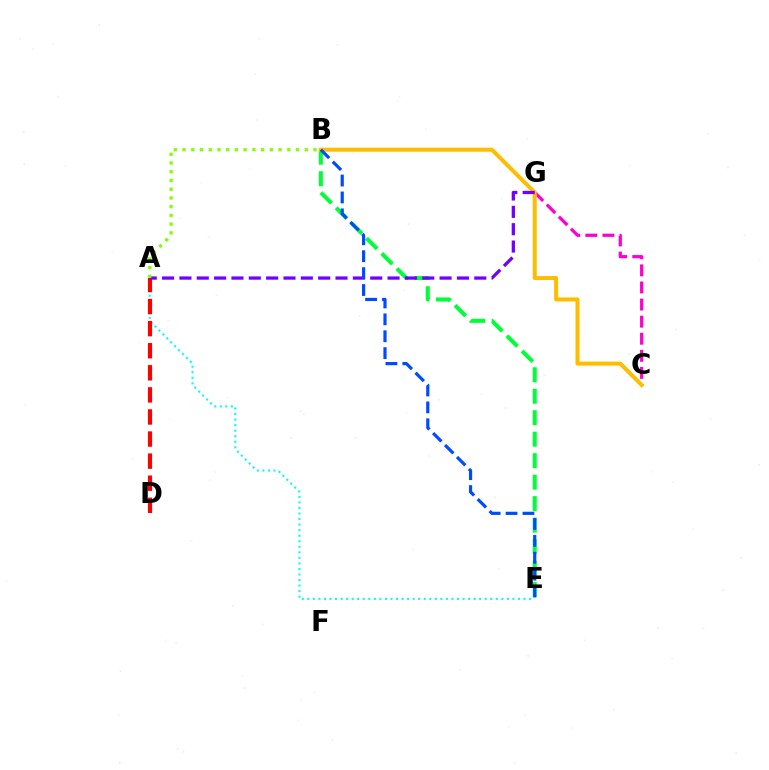{('B', 'E'): [{'color': '#00ff39', 'line_style': 'dashed', 'thickness': 2.92}, {'color': '#004bff', 'line_style': 'dashed', 'thickness': 2.3}], ('C', 'G'): [{'color': '#ff00cf', 'line_style': 'dashed', 'thickness': 2.32}], ('A', 'E'): [{'color': '#00fff6', 'line_style': 'dotted', 'thickness': 1.51}], ('A', 'D'): [{'color': '#ff0000', 'line_style': 'dashed', 'thickness': 3.0}], ('B', 'C'): [{'color': '#ffbd00', 'line_style': 'solid', 'thickness': 2.89}], ('A', 'G'): [{'color': '#7200ff', 'line_style': 'dashed', 'thickness': 2.36}], ('A', 'B'): [{'color': '#84ff00', 'line_style': 'dotted', 'thickness': 2.37}]}